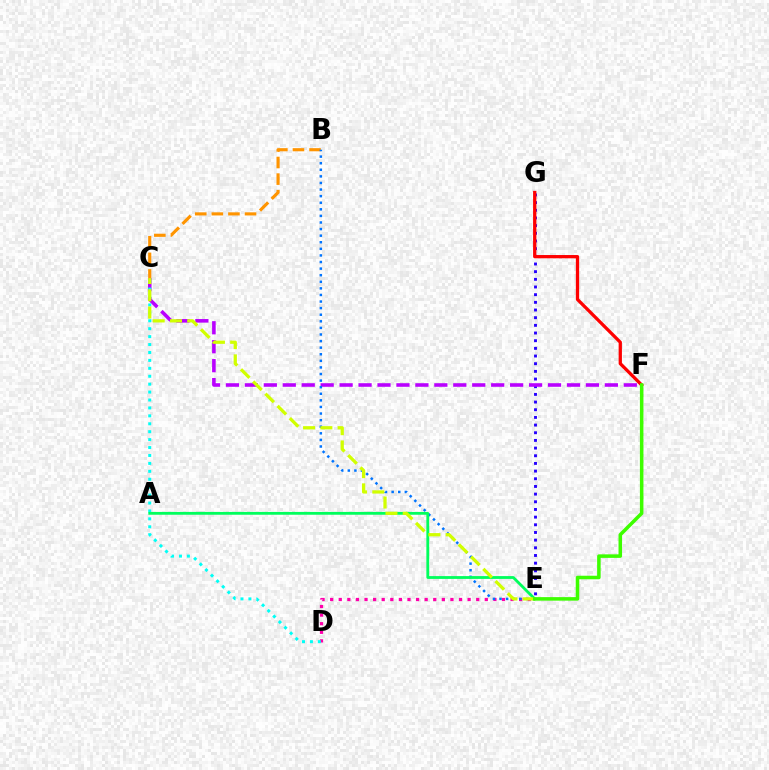{('B', 'C'): [{'color': '#ff9400', 'line_style': 'dashed', 'thickness': 2.25}], ('E', 'G'): [{'color': '#2500ff', 'line_style': 'dotted', 'thickness': 2.08}], ('D', 'E'): [{'color': '#ff00ac', 'line_style': 'dotted', 'thickness': 2.33}], ('C', 'F'): [{'color': '#b900ff', 'line_style': 'dashed', 'thickness': 2.57}], ('C', 'D'): [{'color': '#00fff6', 'line_style': 'dotted', 'thickness': 2.15}], ('B', 'E'): [{'color': '#0074ff', 'line_style': 'dotted', 'thickness': 1.79}], ('F', 'G'): [{'color': '#ff0000', 'line_style': 'solid', 'thickness': 2.36}], ('A', 'E'): [{'color': '#00ff5c', 'line_style': 'solid', 'thickness': 2.02}], ('C', 'E'): [{'color': '#d1ff00', 'line_style': 'dashed', 'thickness': 2.35}], ('E', 'F'): [{'color': '#3dff00', 'line_style': 'solid', 'thickness': 2.54}]}